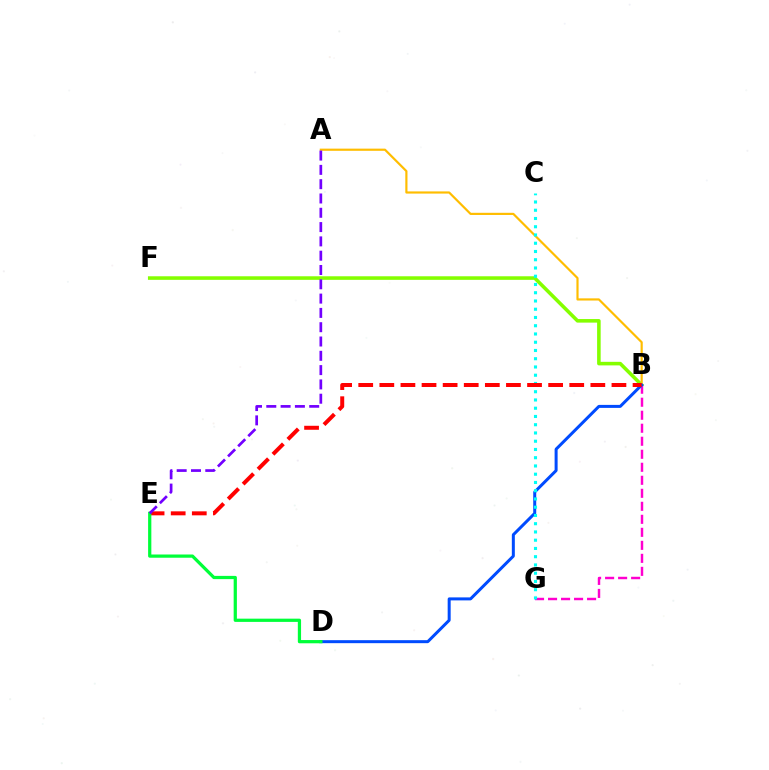{('B', 'F'): [{'color': '#84ff00', 'line_style': 'solid', 'thickness': 2.57}], ('A', 'B'): [{'color': '#ffbd00', 'line_style': 'solid', 'thickness': 1.57}], ('B', 'G'): [{'color': '#ff00cf', 'line_style': 'dashed', 'thickness': 1.77}], ('B', 'D'): [{'color': '#004bff', 'line_style': 'solid', 'thickness': 2.16}], ('C', 'G'): [{'color': '#00fff6', 'line_style': 'dotted', 'thickness': 2.24}], ('B', 'E'): [{'color': '#ff0000', 'line_style': 'dashed', 'thickness': 2.87}], ('D', 'E'): [{'color': '#00ff39', 'line_style': 'solid', 'thickness': 2.33}], ('A', 'E'): [{'color': '#7200ff', 'line_style': 'dashed', 'thickness': 1.94}]}